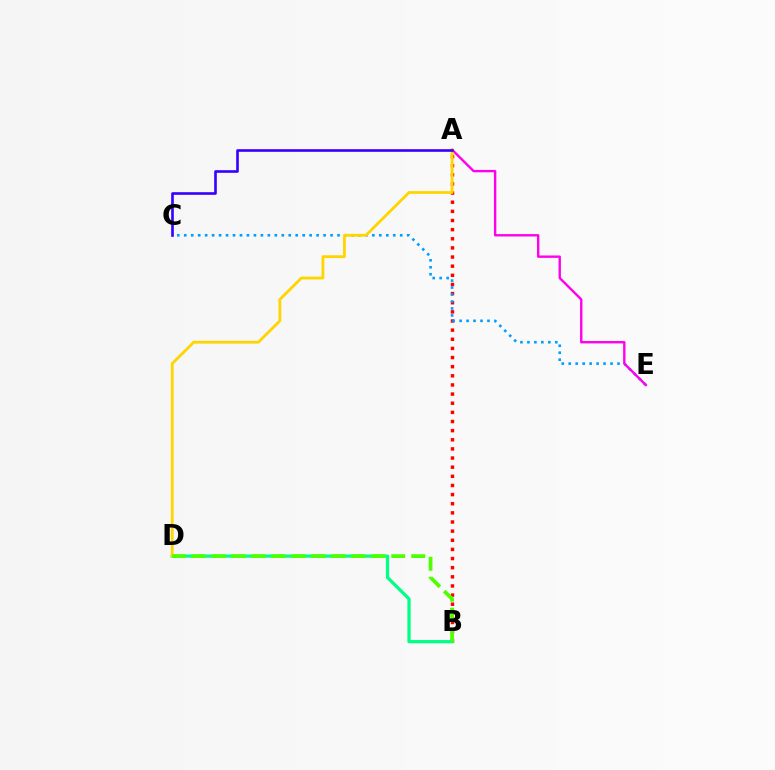{('A', 'B'): [{'color': '#ff0000', 'line_style': 'dotted', 'thickness': 2.48}], ('B', 'D'): [{'color': '#00ff86', 'line_style': 'solid', 'thickness': 2.34}, {'color': '#4fff00', 'line_style': 'dashed', 'thickness': 2.71}], ('C', 'E'): [{'color': '#009eff', 'line_style': 'dotted', 'thickness': 1.89}], ('A', 'E'): [{'color': '#ff00ed', 'line_style': 'solid', 'thickness': 1.72}], ('A', 'D'): [{'color': '#ffd500', 'line_style': 'solid', 'thickness': 2.01}], ('A', 'C'): [{'color': '#3700ff', 'line_style': 'solid', 'thickness': 1.89}]}